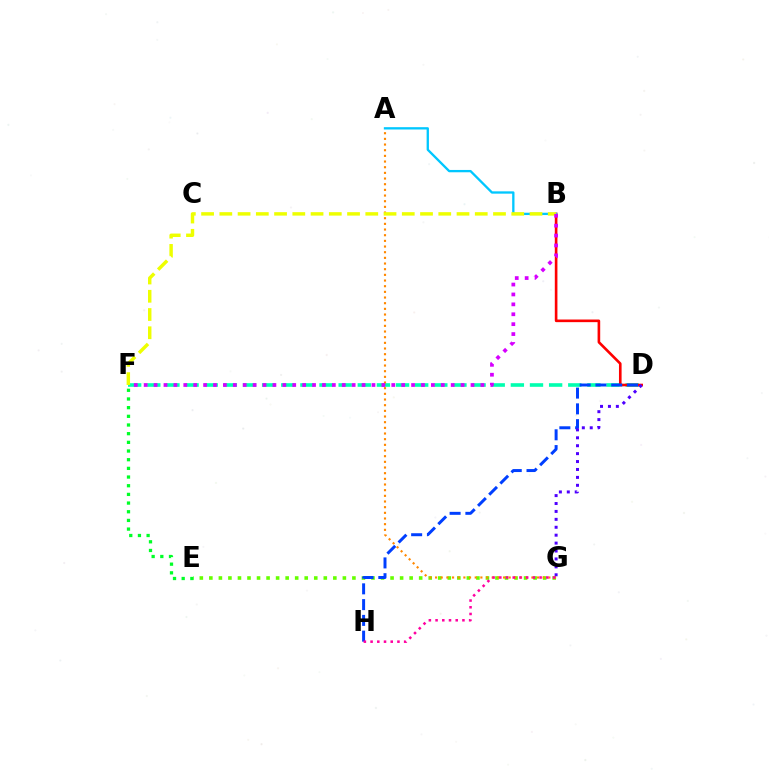{('D', 'F'): [{'color': '#00ffaf', 'line_style': 'dashed', 'thickness': 2.6}], ('E', 'G'): [{'color': '#66ff00', 'line_style': 'dotted', 'thickness': 2.59}], ('B', 'D'): [{'color': '#ff0000', 'line_style': 'solid', 'thickness': 1.89}], ('D', 'H'): [{'color': '#003fff', 'line_style': 'dashed', 'thickness': 2.14}], ('A', 'G'): [{'color': '#ff8800', 'line_style': 'dotted', 'thickness': 1.54}], ('D', 'G'): [{'color': '#4f00ff', 'line_style': 'dotted', 'thickness': 2.15}], ('A', 'B'): [{'color': '#00c7ff', 'line_style': 'solid', 'thickness': 1.67}], ('B', 'F'): [{'color': '#eeff00', 'line_style': 'dashed', 'thickness': 2.48}, {'color': '#d600ff', 'line_style': 'dotted', 'thickness': 2.69}], ('E', 'F'): [{'color': '#00ff27', 'line_style': 'dotted', 'thickness': 2.36}], ('G', 'H'): [{'color': '#ff00a0', 'line_style': 'dotted', 'thickness': 1.82}]}